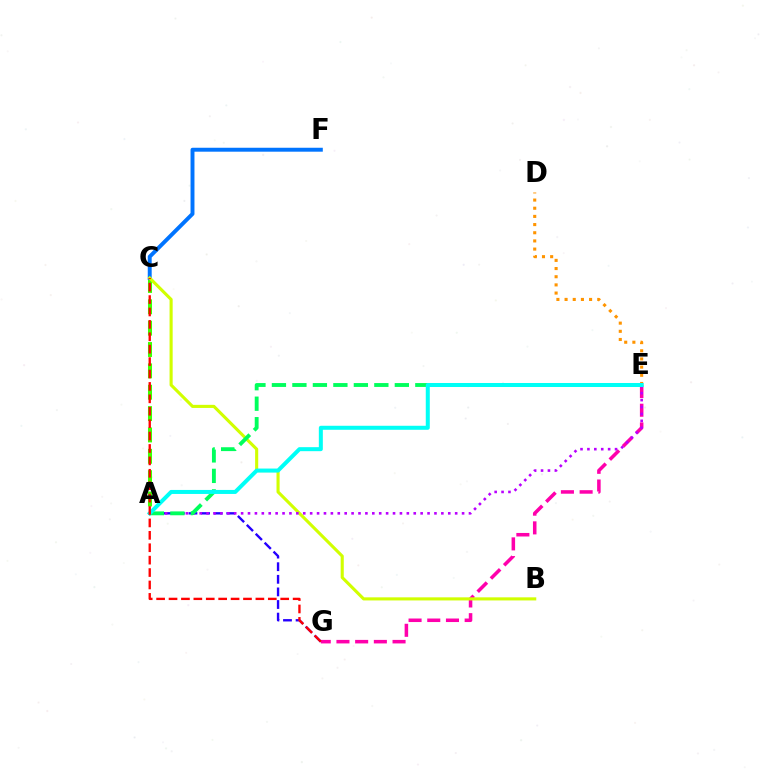{('A', 'C'): [{'color': '#3dff00', 'line_style': 'dashed', 'thickness': 2.9}], ('D', 'E'): [{'color': '#ff9400', 'line_style': 'dotted', 'thickness': 2.22}], ('C', 'F'): [{'color': '#0074ff', 'line_style': 'solid', 'thickness': 2.83}], ('A', 'G'): [{'color': '#2500ff', 'line_style': 'dashed', 'thickness': 1.71}], ('E', 'G'): [{'color': '#ff00ac', 'line_style': 'dashed', 'thickness': 2.54}], ('B', 'C'): [{'color': '#d1ff00', 'line_style': 'solid', 'thickness': 2.23}], ('A', 'E'): [{'color': '#b900ff', 'line_style': 'dotted', 'thickness': 1.88}, {'color': '#00ff5c', 'line_style': 'dashed', 'thickness': 2.78}, {'color': '#00fff6', 'line_style': 'solid', 'thickness': 2.89}], ('C', 'G'): [{'color': '#ff0000', 'line_style': 'dashed', 'thickness': 1.69}]}